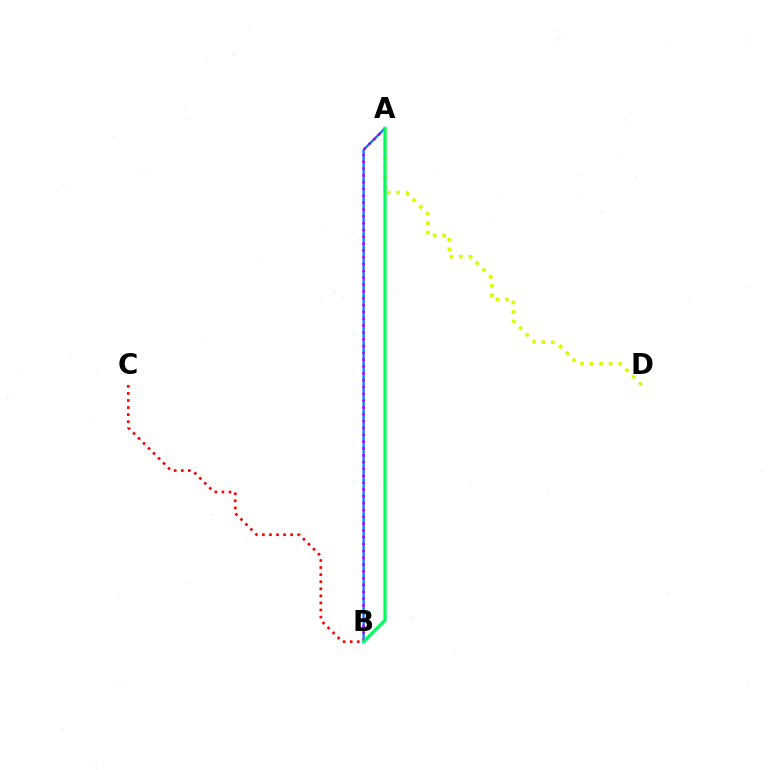{('A', 'B'): [{'color': '#0074ff', 'line_style': 'solid', 'thickness': 1.62}, {'color': '#b900ff', 'line_style': 'dotted', 'thickness': 1.85}, {'color': '#00ff5c', 'line_style': 'solid', 'thickness': 2.33}], ('A', 'D'): [{'color': '#d1ff00', 'line_style': 'dotted', 'thickness': 2.59}], ('B', 'C'): [{'color': '#ff0000', 'line_style': 'dotted', 'thickness': 1.92}]}